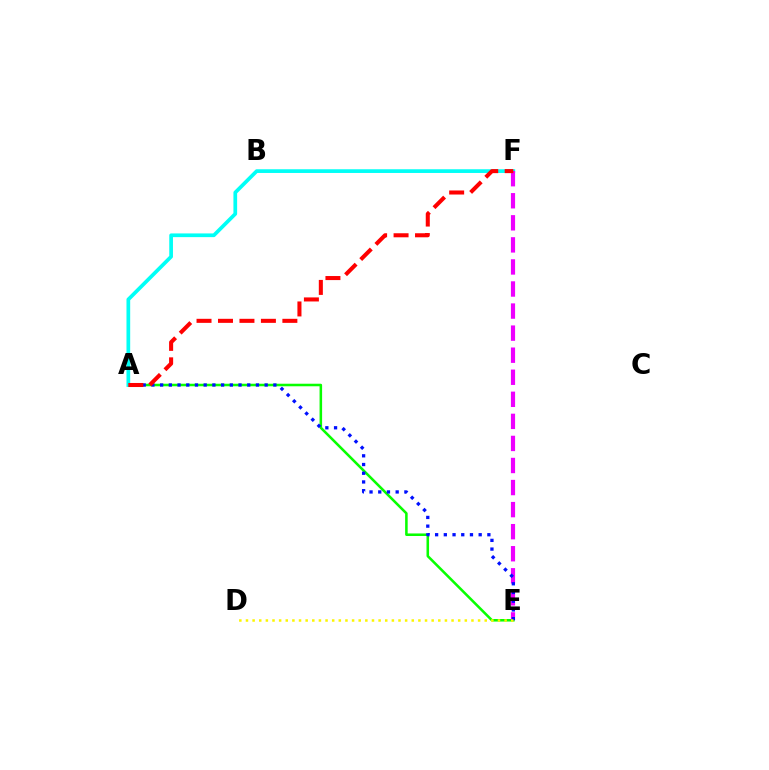{('A', 'E'): [{'color': '#08ff00', 'line_style': 'solid', 'thickness': 1.83}, {'color': '#0010ff', 'line_style': 'dotted', 'thickness': 2.37}], ('A', 'F'): [{'color': '#00fff6', 'line_style': 'solid', 'thickness': 2.67}, {'color': '#ff0000', 'line_style': 'dashed', 'thickness': 2.92}], ('E', 'F'): [{'color': '#ee00ff', 'line_style': 'dashed', 'thickness': 3.0}], ('D', 'E'): [{'color': '#fcf500', 'line_style': 'dotted', 'thickness': 1.8}]}